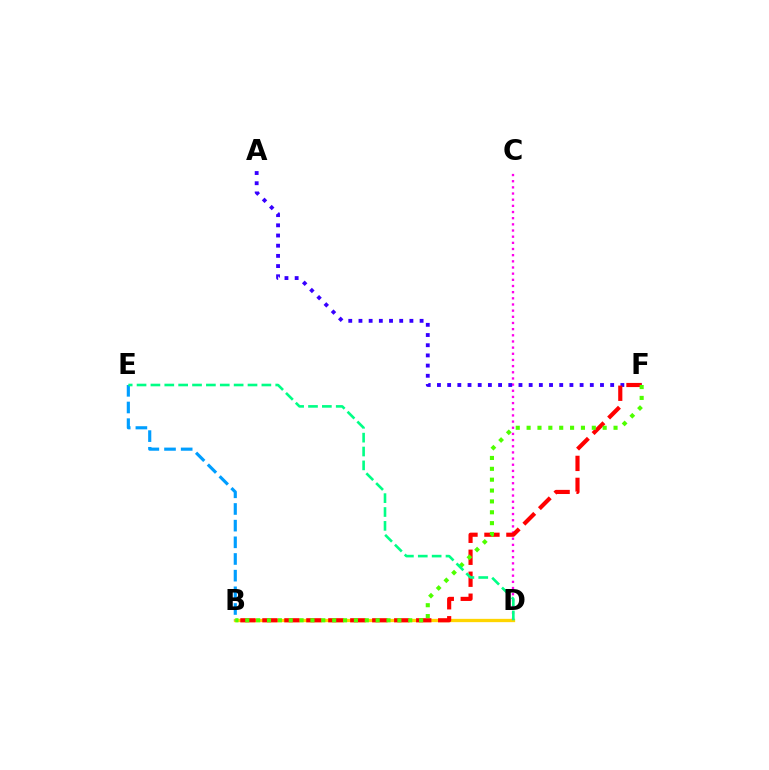{('B', 'D'): [{'color': '#ffd500', 'line_style': 'solid', 'thickness': 2.38}], ('B', 'E'): [{'color': '#009eff', 'line_style': 'dashed', 'thickness': 2.26}], ('C', 'D'): [{'color': '#ff00ed', 'line_style': 'dotted', 'thickness': 1.67}], ('A', 'F'): [{'color': '#3700ff', 'line_style': 'dotted', 'thickness': 2.77}], ('B', 'F'): [{'color': '#ff0000', 'line_style': 'dashed', 'thickness': 2.98}, {'color': '#4fff00', 'line_style': 'dotted', 'thickness': 2.95}], ('D', 'E'): [{'color': '#00ff86', 'line_style': 'dashed', 'thickness': 1.88}]}